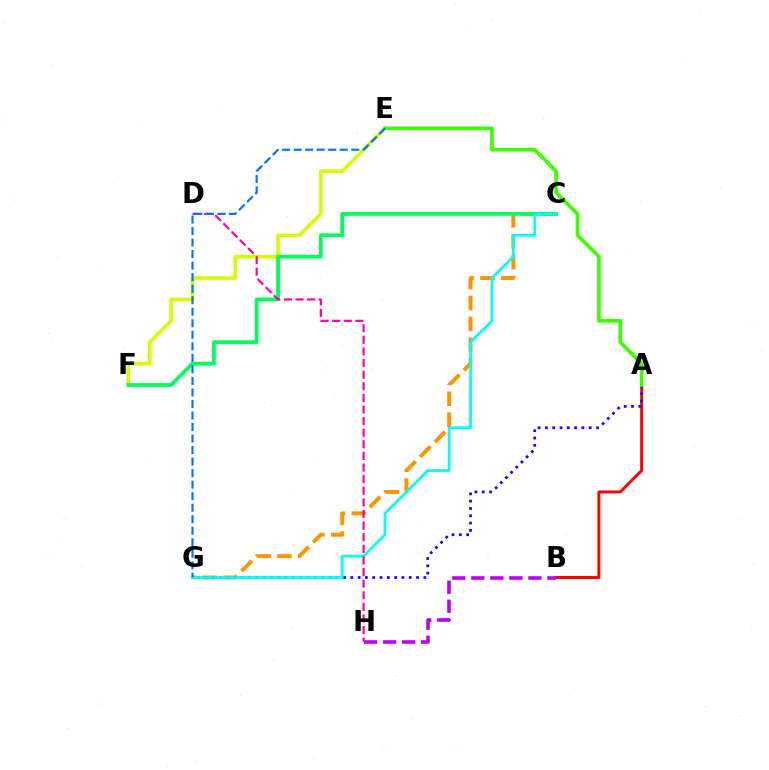{('E', 'F'): [{'color': '#d1ff00', 'line_style': 'solid', 'thickness': 2.6}], ('A', 'B'): [{'color': '#ff0000', 'line_style': 'solid', 'thickness': 2.13}], ('C', 'G'): [{'color': '#ff9400', 'line_style': 'dashed', 'thickness': 2.84}, {'color': '#00fff6', 'line_style': 'solid', 'thickness': 1.96}], ('A', 'G'): [{'color': '#2500ff', 'line_style': 'dotted', 'thickness': 1.98}], ('C', 'F'): [{'color': '#00ff5c', 'line_style': 'solid', 'thickness': 2.74}], ('A', 'E'): [{'color': '#3dff00', 'line_style': 'solid', 'thickness': 2.65}], ('B', 'H'): [{'color': '#b900ff', 'line_style': 'dashed', 'thickness': 2.58}], ('D', 'H'): [{'color': '#ff00ac', 'line_style': 'dashed', 'thickness': 1.58}], ('E', 'G'): [{'color': '#0074ff', 'line_style': 'dashed', 'thickness': 1.57}]}